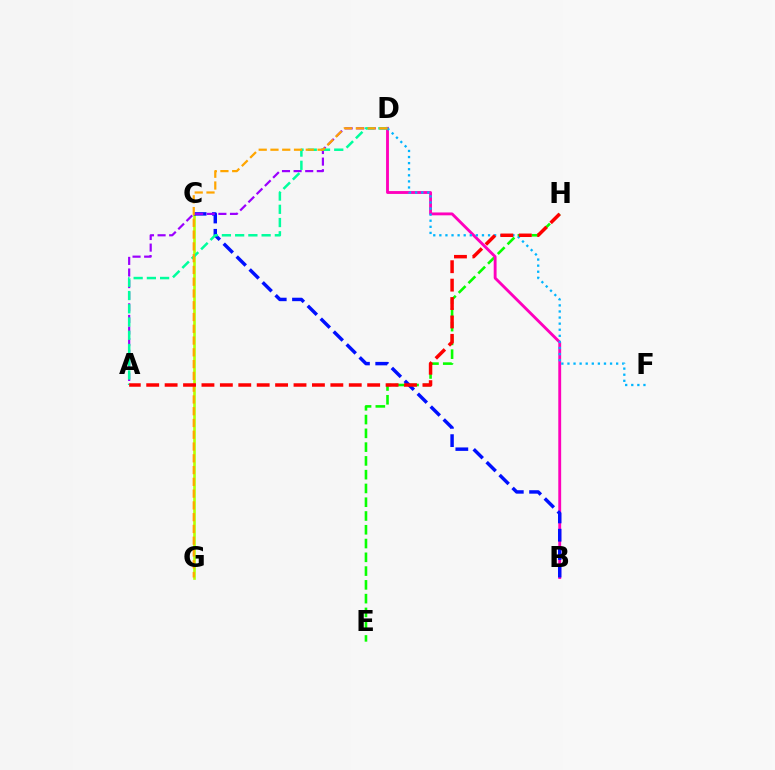{('C', 'G'): [{'color': '#b3ff00', 'line_style': 'solid', 'thickness': 1.89}], ('E', 'H'): [{'color': '#08ff00', 'line_style': 'dashed', 'thickness': 1.87}], ('B', 'D'): [{'color': '#ff00bd', 'line_style': 'solid', 'thickness': 2.06}], ('B', 'C'): [{'color': '#0010ff', 'line_style': 'dashed', 'thickness': 2.48}], ('D', 'F'): [{'color': '#00b5ff', 'line_style': 'dotted', 'thickness': 1.65}], ('A', 'D'): [{'color': '#9b00ff', 'line_style': 'dashed', 'thickness': 1.58}, {'color': '#00ff9d', 'line_style': 'dashed', 'thickness': 1.8}], ('D', 'G'): [{'color': '#ffa500', 'line_style': 'dashed', 'thickness': 1.6}], ('A', 'H'): [{'color': '#ff0000', 'line_style': 'dashed', 'thickness': 2.5}]}